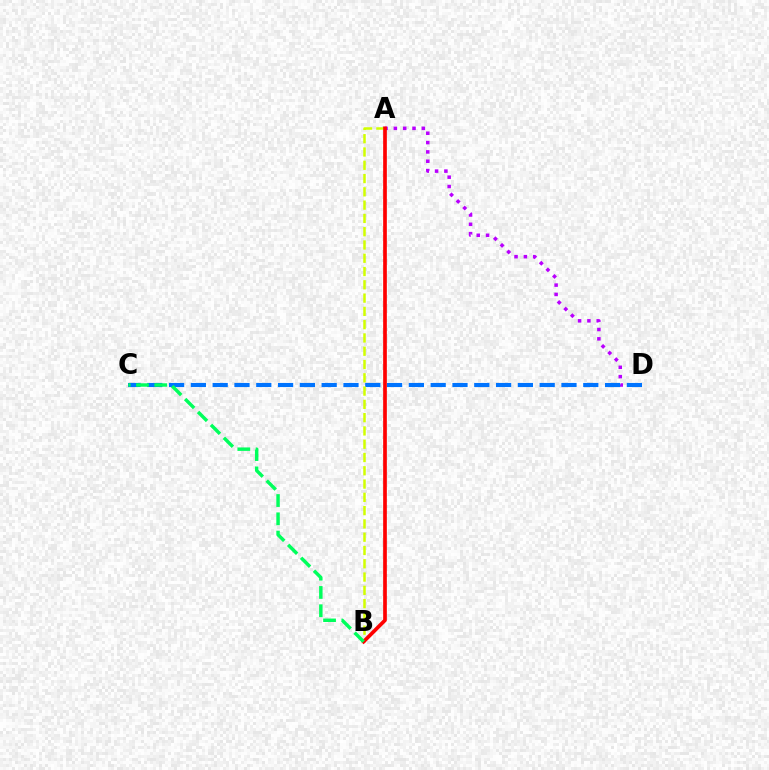{('A', 'D'): [{'color': '#b900ff', 'line_style': 'dotted', 'thickness': 2.54}], ('C', 'D'): [{'color': '#0074ff', 'line_style': 'dashed', 'thickness': 2.96}], ('A', 'B'): [{'color': '#d1ff00', 'line_style': 'dashed', 'thickness': 1.8}, {'color': '#ff0000', 'line_style': 'solid', 'thickness': 2.66}], ('B', 'C'): [{'color': '#00ff5c', 'line_style': 'dashed', 'thickness': 2.48}]}